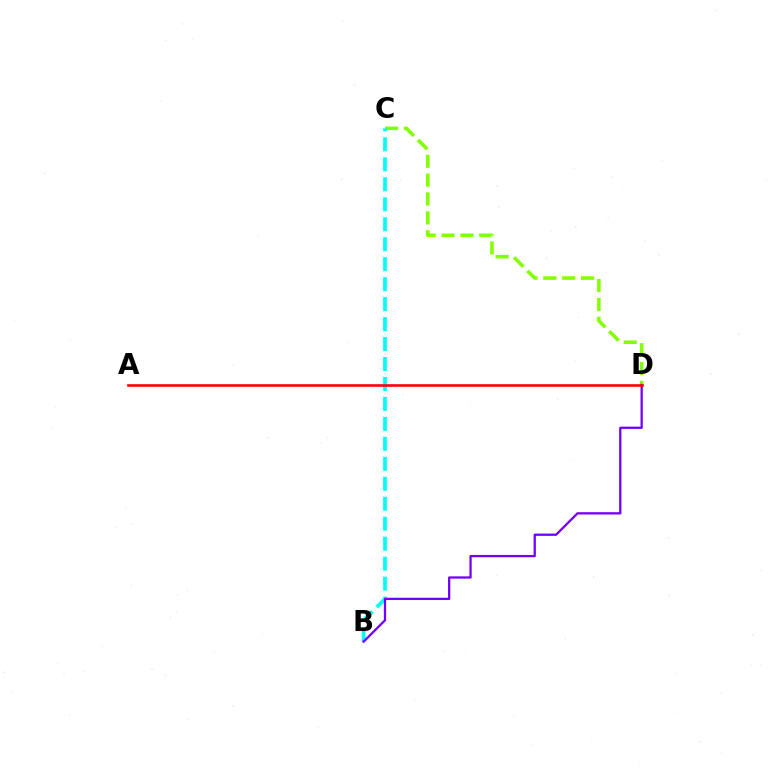{('C', 'D'): [{'color': '#84ff00', 'line_style': 'dashed', 'thickness': 2.56}], ('B', 'C'): [{'color': '#00fff6', 'line_style': 'dashed', 'thickness': 2.71}], ('B', 'D'): [{'color': '#7200ff', 'line_style': 'solid', 'thickness': 1.63}], ('A', 'D'): [{'color': '#ff0000', 'line_style': 'solid', 'thickness': 1.88}]}